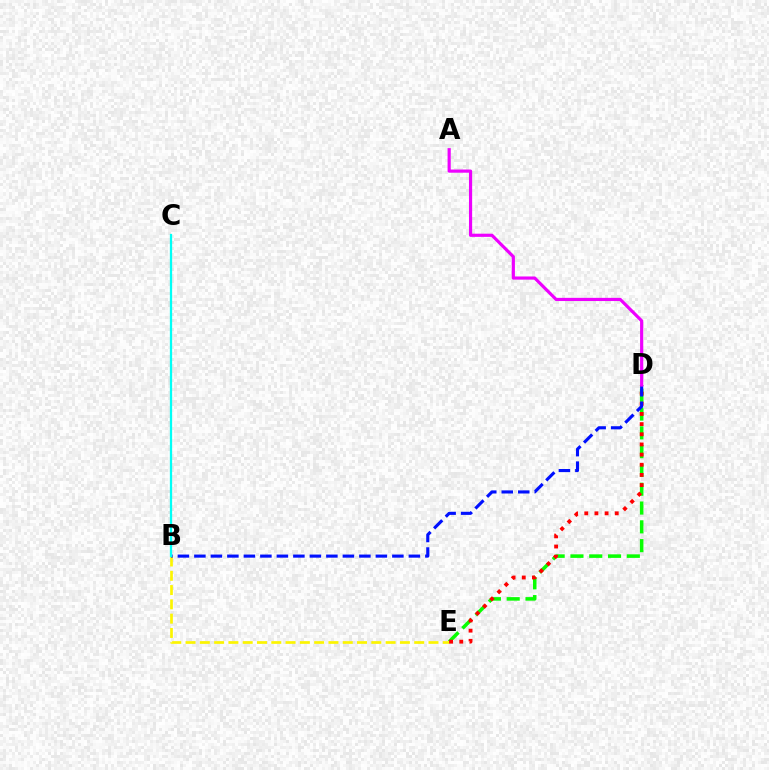{('D', 'E'): [{'color': '#08ff00', 'line_style': 'dashed', 'thickness': 2.55}, {'color': '#ff0000', 'line_style': 'dotted', 'thickness': 2.76}], ('B', 'E'): [{'color': '#fcf500', 'line_style': 'dashed', 'thickness': 1.94}], ('B', 'D'): [{'color': '#0010ff', 'line_style': 'dashed', 'thickness': 2.24}], ('A', 'D'): [{'color': '#ee00ff', 'line_style': 'solid', 'thickness': 2.29}], ('B', 'C'): [{'color': '#00fff6', 'line_style': 'solid', 'thickness': 1.64}]}